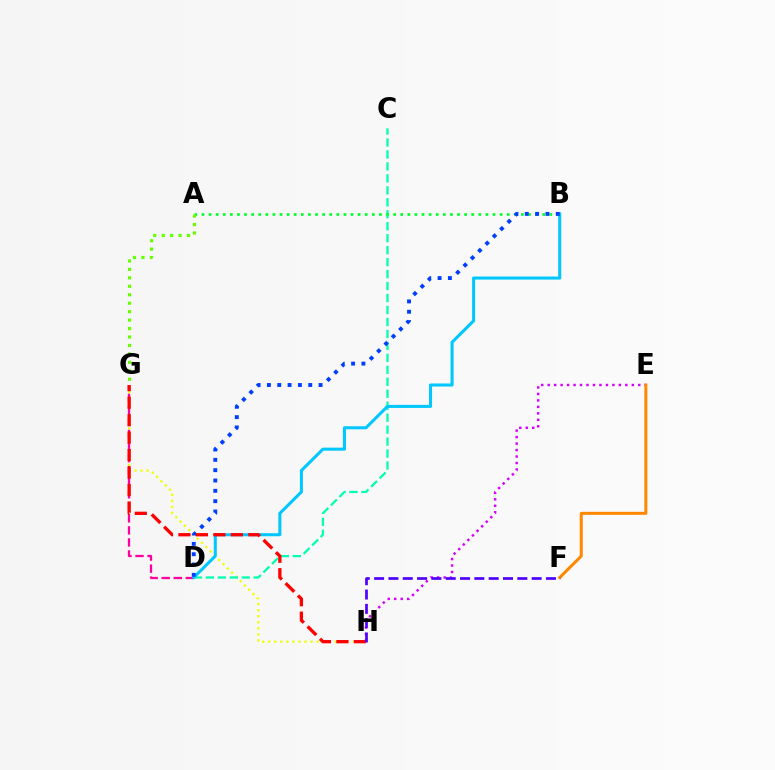{('G', 'H'): [{'color': '#eeff00', 'line_style': 'dotted', 'thickness': 1.64}, {'color': '#ff0000', 'line_style': 'dashed', 'thickness': 2.37}], ('D', 'G'): [{'color': '#ff00a0', 'line_style': 'dashed', 'thickness': 1.64}], ('C', 'D'): [{'color': '#00ffaf', 'line_style': 'dashed', 'thickness': 1.63}], ('B', 'D'): [{'color': '#00c7ff', 'line_style': 'solid', 'thickness': 2.19}, {'color': '#003fff', 'line_style': 'dotted', 'thickness': 2.81}], ('A', 'B'): [{'color': '#00ff27', 'line_style': 'dotted', 'thickness': 1.93}], ('E', 'H'): [{'color': '#d600ff', 'line_style': 'dotted', 'thickness': 1.76}], ('A', 'G'): [{'color': '#66ff00', 'line_style': 'dotted', 'thickness': 2.3}], ('E', 'F'): [{'color': '#ff8800', 'line_style': 'solid', 'thickness': 2.16}], ('F', 'H'): [{'color': '#4f00ff', 'line_style': 'dashed', 'thickness': 1.95}]}